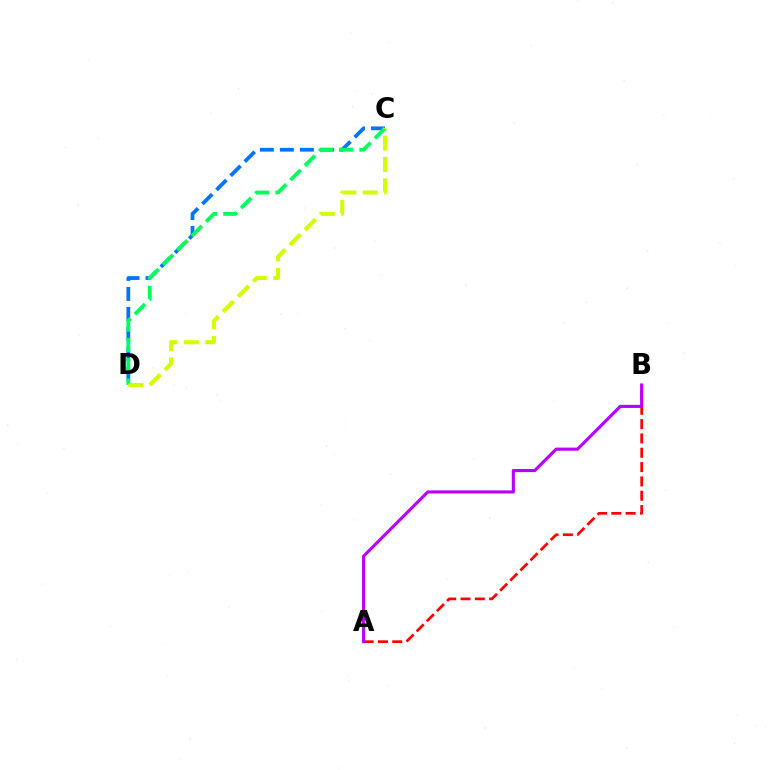{('A', 'B'): [{'color': '#ff0000', 'line_style': 'dashed', 'thickness': 1.95}, {'color': '#b900ff', 'line_style': 'solid', 'thickness': 2.24}], ('C', 'D'): [{'color': '#0074ff', 'line_style': 'dashed', 'thickness': 2.72}, {'color': '#00ff5c', 'line_style': 'dashed', 'thickness': 2.76}, {'color': '#d1ff00', 'line_style': 'dashed', 'thickness': 2.91}]}